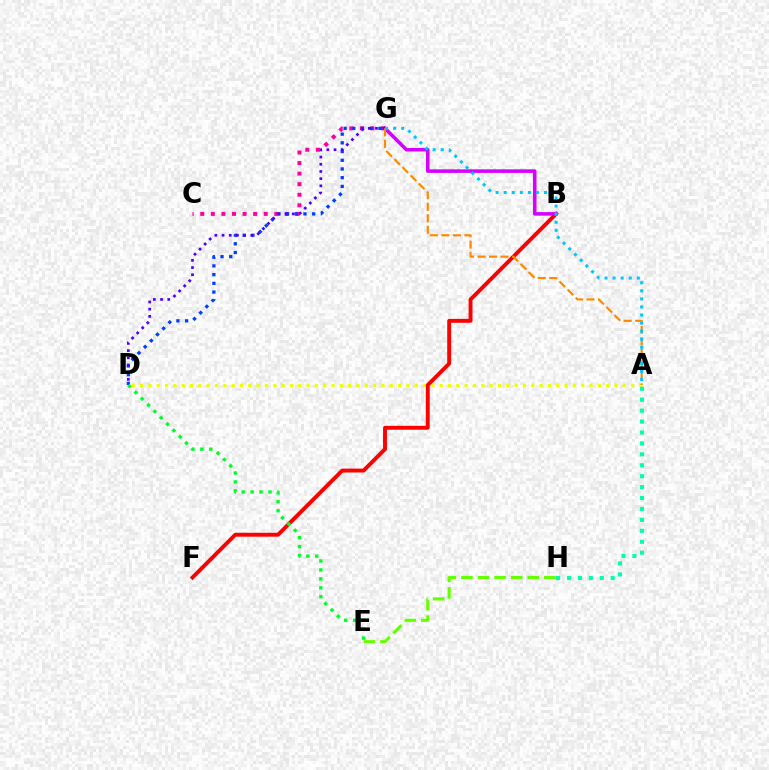{('A', 'D'): [{'color': '#eeff00', 'line_style': 'dotted', 'thickness': 2.26}], ('A', 'H'): [{'color': '#00ffaf', 'line_style': 'dotted', 'thickness': 2.97}], ('B', 'F'): [{'color': '#ff0000', 'line_style': 'solid', 'thickness': 2.81}], ('C', 'G'): [{'color': '#ff00a0', 'line_style': 'dotted', 'thickness': 2.87}], ('D', 'G'): [{'color': '#003fff', 'line_style': 'dotted', 'thickness': 2.37}, {'color': '#4f00ff', 'line_style': 'dotted', 'thickness': 1.95}], ('E', 'H'): [{'color': '#66ff00', 'line_style': 'dashed', 'thickness': 2.25}], ('B', 'G'): [{'color': '#d600ff', 'line_style': 'solid', 'thickness': 2.57}], ('D', 'E'): [{'color': '#00ff27', 'line_style': 'dotted', 'thickness': 2.43}], ('A', 'G'): [{'color': '#ff8800', 'line_style': 'dashed', 'thickness': 1.56}, {'color': '#00c7ff', 'line_style': 'dotted', 'thickness': 2.19}]}